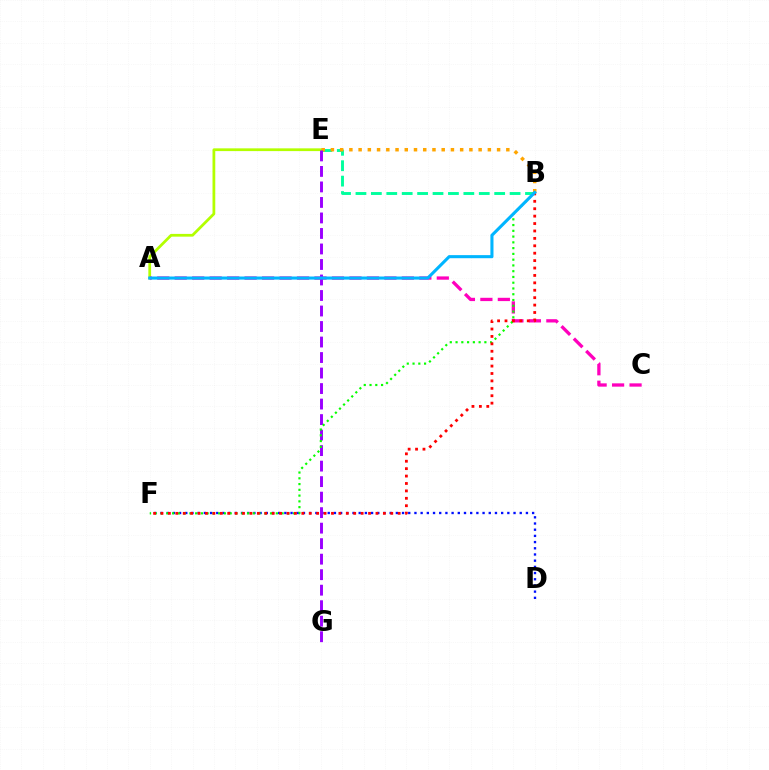{('A', 'E'): [{'color': '#b3ff00', 'line_style': 'solid', 'thickness': 1.99}], ('B', 'E'): [{'color': '#00ff9d', 'line_style': 'dashed', 'thickness': 2.09}, {'color': '#ffa500', 'line_style': 'dotted', 'thickness': 2.51}], ('A', 'C'): [{'color': '#ff00bd', 'line_style': 'dashed', 'thickness': 2.37}], ('D', 'F'): [{'color': '#0010ff', 'line_style': 'dotted', 'thickness': 1.68}], ('E', 'G'): [{'color': '#9b00ff', 'line_style': 'dashed', 'thickness': 2.11}], ('B', 'F'): [{'color': '#08ff00', 'line_style': 'dotted', 'thickness': 1.57}, {'color': '#ff0000', 'line_style': 'dotted', 'thickness': 2.01}], ('A', 'B'): [{'color': '#00b5ff', 'line_style': 'solid', 'thickness': 2.22}]}